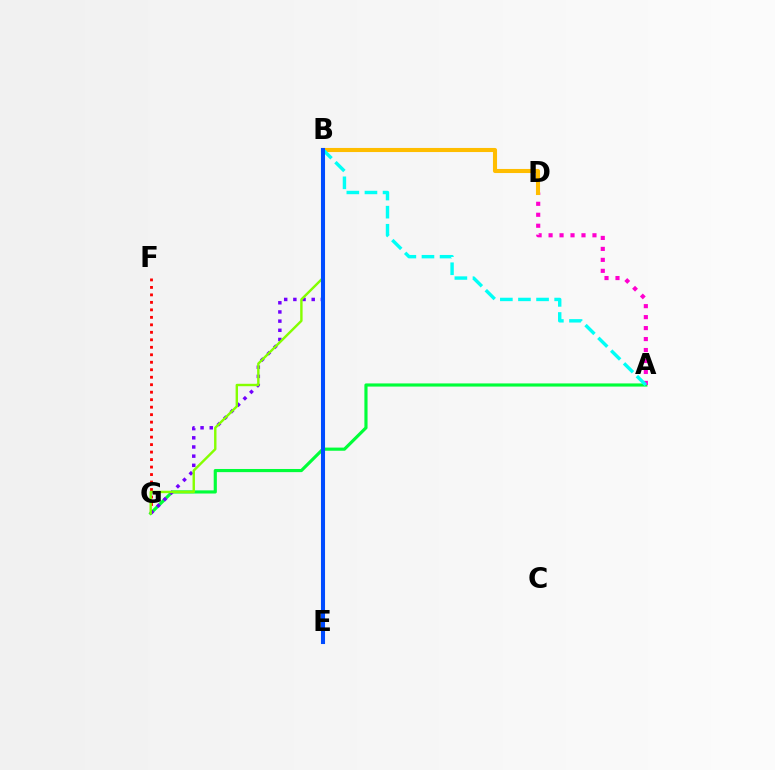{('A', 'G'): [{'color': '#00ff39', 'line_style': 'solid', 'thickness': 2.27}], ('A', 'D'): [{'color': '#ff00cf', 'line_style': 'dotted', 'thickness': 2.98}], ('F', 'G'): [{'color': '#ff0000', 'line_style': 'dotted', 'thickness': 2.03}], ('B', 'G'): [{'color': '#7200ff', 'line_style': 'dotted', 'thickness': 2.49}, {'color': '#84ff00', 'line_style': 'solid', 'thickness': 1.74}], ('B', 'D'): [{'color': '#ffbd00', 'line_style': 'solid', 'thickness': 2.94}], ('A', 'B'): [{'color': '#00fff6', 'line_style': 'dashed', 'thickness': 2.46}], ('B', 'E'): [{'color': '#004bff', 'line_style': 'solid', 'thickness': 2.93}]}